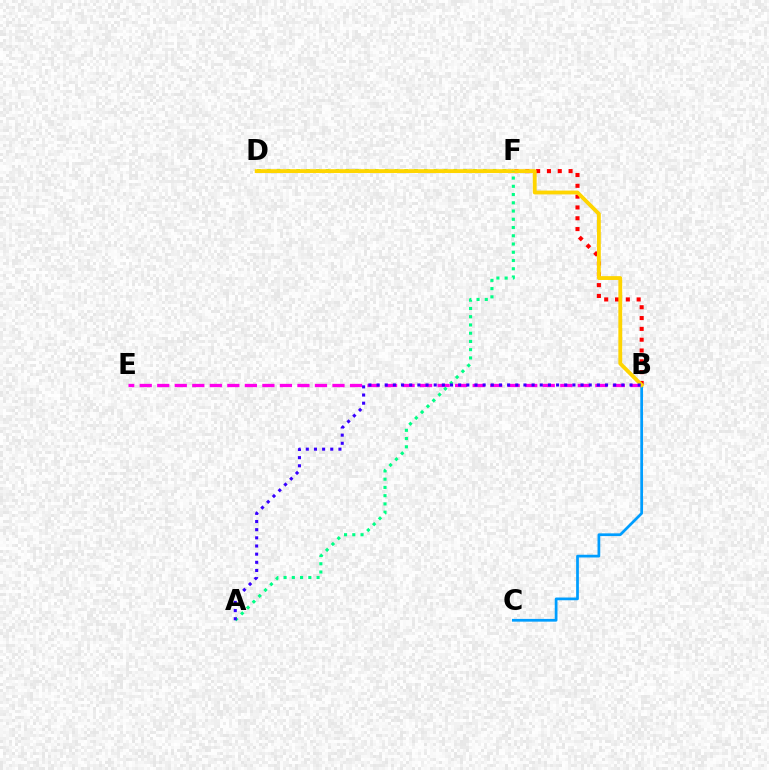{('B', 'E'): [{'color': '#ff00ed', 'line_style': 'dashed', 'thickness': 2.38}], ('B', 'F'): [{'color': '#ff0000', 'line_style': 'dotted', 'thickness': 2.94}], ('D', 'F'): [{'color': '#4fff00', 'line_style': 'dotted', 'thickness': 2.67}], ('B', 'C'): [{'color': '#009eff', 'line_style': 'solid', 'thickness': 1.97}], ('B', 'D'): [{'color': '#ffd500', 'line_style': 'solid', 'thickness': 2.76}], ('A', 'F'): [{'color': '#00ff86', 'line_style': 'dotted', 'thickness': 2.24}], ('A', 'B'): [{'color': '#3700ff', 'line_style': 'dotted', 'thickness': 2.22}]}